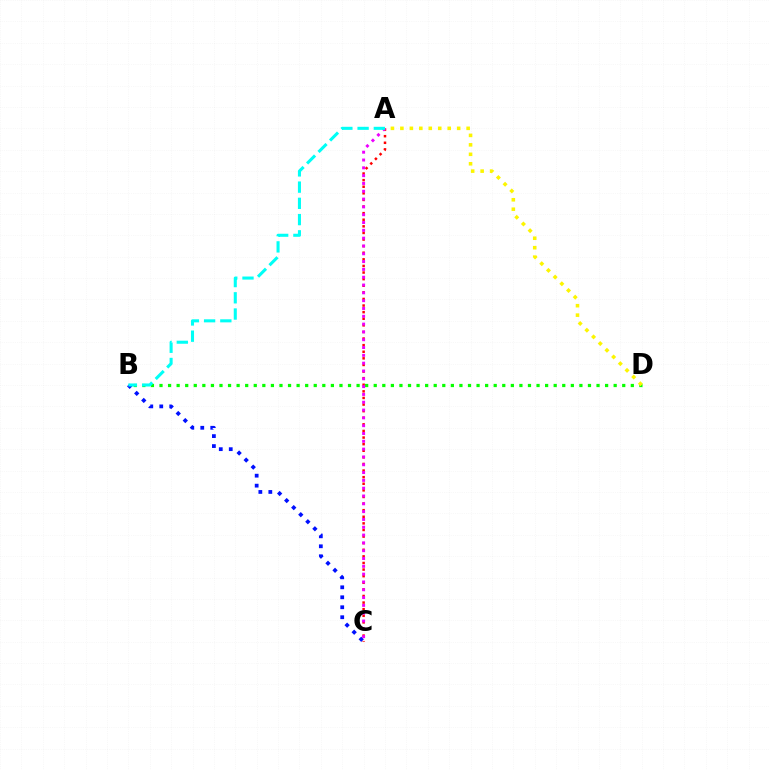{('B', 'D'): [{'color': '#08ff00', 'line_style': 'dotted', 'thickness': 2.33}], ('B', 'C'): [{'color': '#0010ff', 'line_style': 'dotted', 'thickness': 2.71}], ('A', 'D'): [{'color': '#fcf500', 'line_style': 'dotted', 'thickness': 2.57}], ('A', 'C'): [{'color': '#ff0000', 'line_style': 'dotted', 'thickness': 1.79}, {'color': '#ee00ff', 'line_style': 'dotted', 'thickness': 2.12}], ('A', 'B'): [{'color': '#00fff6', 'line_style': 'dashed', 'thickness': 2.21}]}